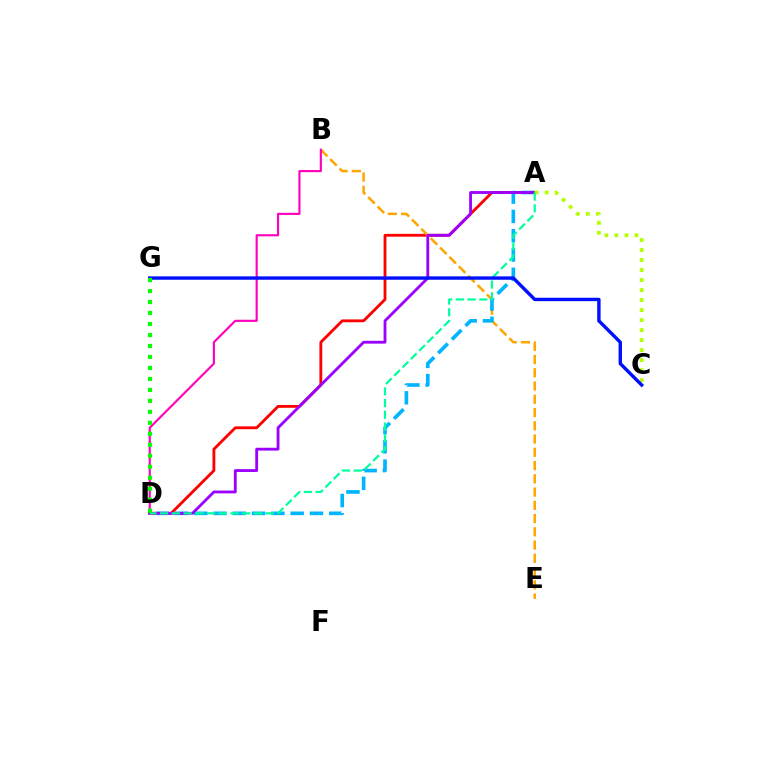{('A', 'D'): [{'color': '#ff0000', 'line_style': 'solid', 'thickness': 2.03}, {'color': '#00b5ff', 'line_style': 'dashed', 'thickness': 2.62}, {'color': '#9b00ff', 'line_style': 'solid', 'thickness': 2.04}, {'color': '#00ff9d', 'line_style': 'dashed', 'thickness': 1.6}], ('B', 'E'): [{'color': '#ffa500', 'line_style': 'dashed', 'thickness': 1.8}], ('B', 'D'): [{'color': '#ff00bd', 'line_style': 'solid', 'thickness': 1.54}], ('A', 'C'): [{'color': '#b3ff00', 'line_style': 'dotted', 'thickness': 2.72}], ('C', 'G'): [{'color': '#0010ff', 'line_style': 'solid', 'thickness': 2.45}], ('D', 'G'): [{'color': '#08ff00', 'line_style': 'dotted', 'thickness': 2.98}]}